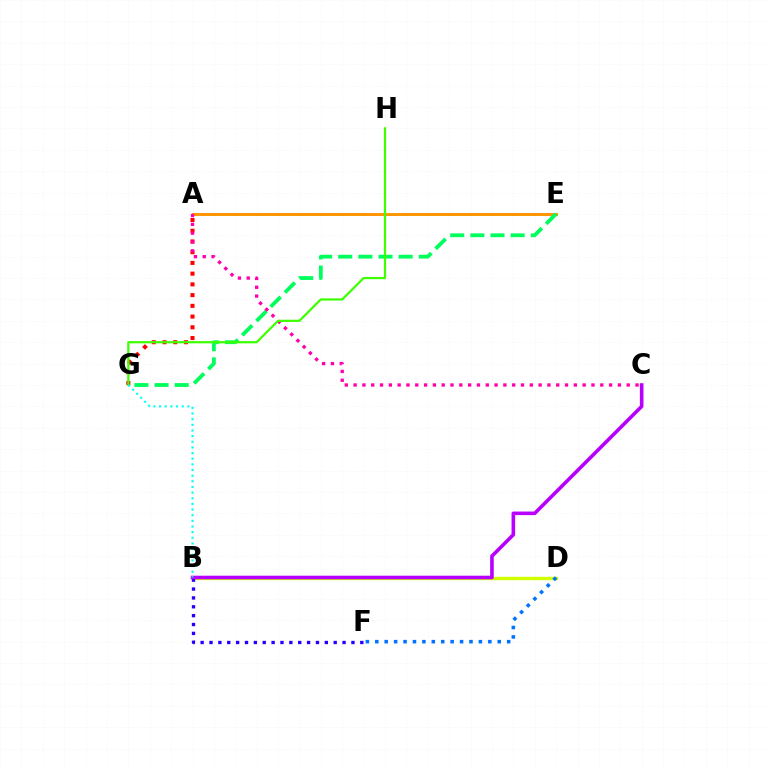{('B', 'D'): [{'color': '#d1ff00', 'line_style': 'solid', 'thickness': 2.42}], ('A', 'E'): [{'color': '#ff9400', 'line_style': 'solid', 'thickness': 2.1}], ('B', 'F'): [{'color': '#2500ff', 'line_style': 'dotted', 'thickness': 2.41}], ('E', 'G'): [{'color': '#00ff5c', 'line_style': 'dashed', 'thickness': 2.74}], ('A', 'G'): [{'color': '#ff0000', 'line_style': 'dotted', 'thickness': 2.92}], ('D', 'F'): [{'color': '#0074ff', 'line_style': 'dotted', 'thickness': 2.56}], ('B', 'C'): [{'color': '#b900ff', 'line_style': 'solid', 'thickness': 2.59}], ('A', 'C'): [{'color': '#ff00ac', 'line_style': 'dotted', 'thickness': 2.39}], ('G', 'H'): [{'color': '#3dff00', 'line_style': 'solid', 'thickness': 1.6}], ('B', 'G'): [{'color': '#00fff6', 'line_style': 'dotted', 'thickness': 1.53}]}